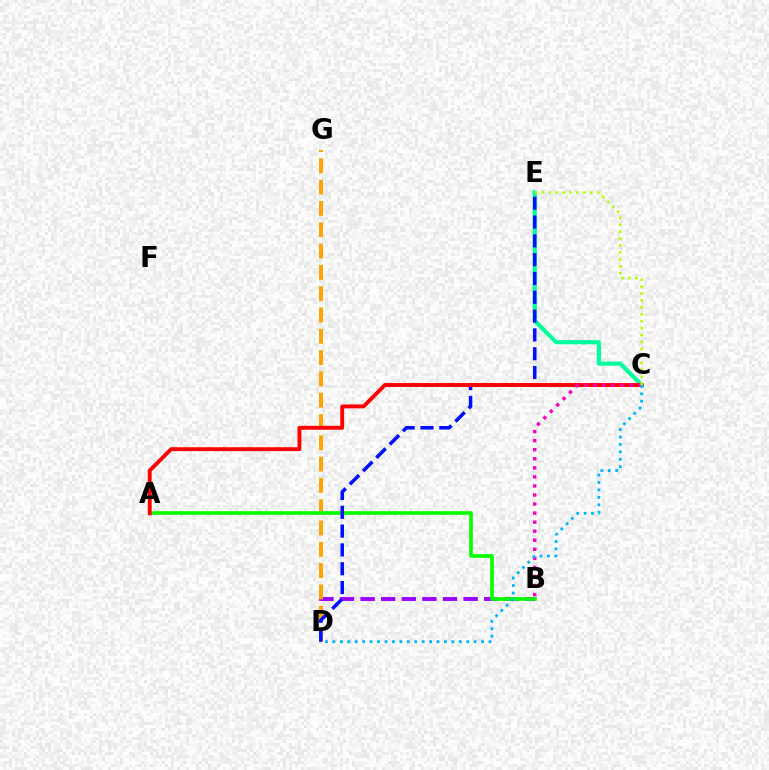{('C', 'E'): [{'color': '#00ff9d', 'line_style': 'solid', 'thickness': 2.99}, {'color': '#b3ff00', 'line_style': 'dotted', 'thickness': 1.89}], ('B', 'D'): [{'color': '#9b00ff', 'line_style': 'dashed', 'thickness': 2.8}], ('D', 'G'): [{'color': '#ffa500', 'line_style': 'dashed', 'thickness': 2.89}], ('A', 'B'): [{'color': '#08ff00', 'line_style': 'solid', 'thickness': 2.63}], ('D', 'E'): [{'color': '#0010ff', 'line_style': 'dashed', 'thickness': 2.56}], ('A', 'C'): [{'color': '#ff0000', 'line_style': 'solid', 'thickness': 2.8}], ('B', 'C'): [{'color': '#ff00bd', 'line_style': 'dotted', 'thickness': 2.46}], ('C', 'D'): [{'color': '#00b5ff', 'line_style': 'dotted', 'thickness': 2.02}]}